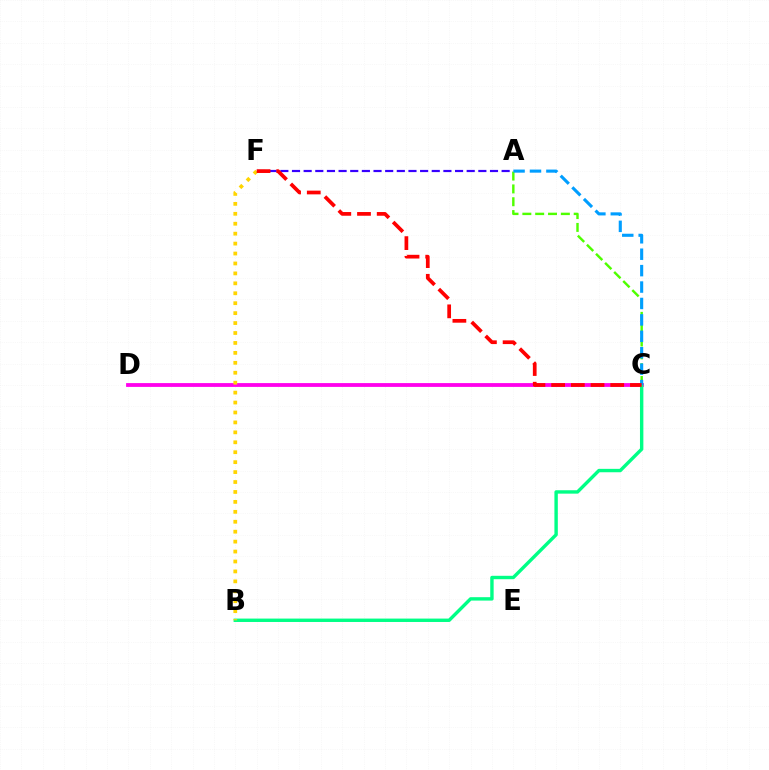{('C', 'D'): [{'color': '#ff00ed', 'line_style': 'solid', 'thickness': 2.74}], ('A', 'C'): [{'color': '#4fff00', 'line_style': 'dashed', 'thickness': 1.74}, {'color': '#009eff', 'line_style': 'dashed', 'thickness': 2.23}], ('B', 'C'): [{'color': '#00ff86', 'line_style': 'solid', 'thickness': 2.45}], ('B', 'F'): [{'color': '#ffd500', 'line_style': 'dotted', 'thickness': 2.7}], ('A', 'F'): [{'color': '#3700ff', 'line_style': 'dashed', 'thickness': 1.58}], ('C', 'F'): [{'color': '#ff0000', 'line_style': 'dashed', 'thickness': 2.68}]}